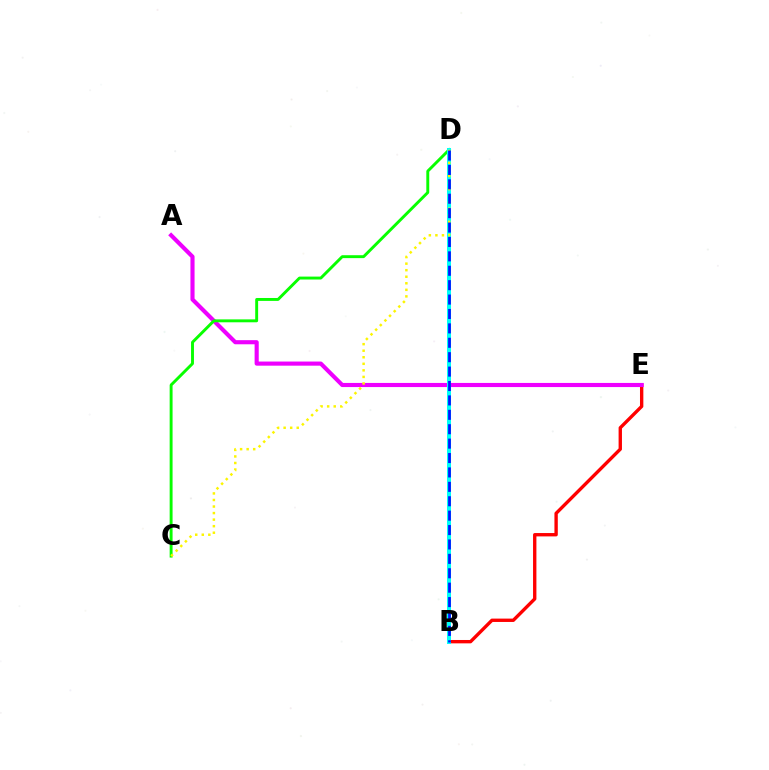{('B', 'E'): [{'color': '#ff0000', 'line_style': 'solid', 'thickness': 2.42}], ('A', 'E'): [{'color': '#ee00ff', 'line_style': 'solid', 'thickness': 2.97}], ('C', 'D'): [{'color': '#08ff00', 'line_style': 'solid', 'thickness': 2.1}, {'color': '#fcf500', 'line_style': 'dotted', 'thickness': 1.78}], ('B', 'D'): [{'color': '#00fff6', 'line_style': 'solid', 'thickness': 2.89}, {'color': '#0010ff', 'line_style': 'dashed', 'thickness': 1.96}]}